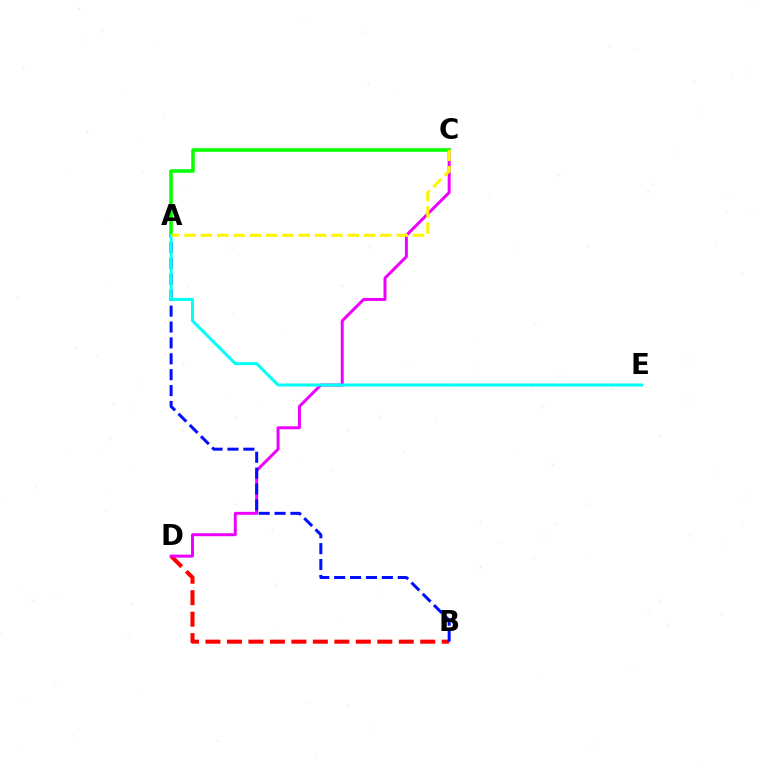{('B', 'D'): [{'color': '#ff0000', 'line_style': 'dashed', 'thickness': 2.92}], ('C', 'D'): [{'color': '#ee00ff', 'line_style': 'solid', 'thickness': 2.14}], ('A', 'C'): [{'color': '#08ff00', 'line_style': 'solid', 'thickness': 2.56}, {'color': '#fcf500', 'line_style': 'dashed', 'thickness': 2.22}], ('A', 'B'): [{'color': '#0010ff', 'line_style': 'dashed', 'thickness': 2.16}], ('A', 'E'): [{'color': '#00fff6', 'line_style': 'solid', 'thickness': 2.16}]}